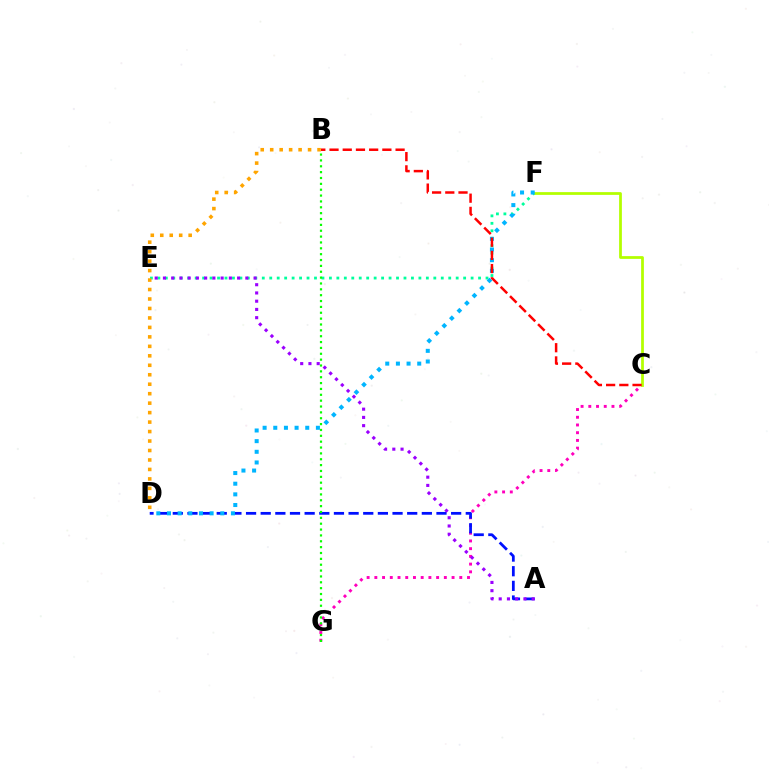{('C', 'G'): [{'color': '#ff00bd', 'line_style': 'dotted', 'thickness': 2.1}], ('A', 'D'): [{'color': '#0010ff', 'line_style': 'dashed', 'thickness': 1.99}], ('E', 'F'): [{'color': '#00ff9d', 'line_style': 'dotted', 'thickness': 2.03}], ('A', 'E'): [{'color': '#9b00ff', 'line_style': 'dotted', 'thickness': 2.24}], ('C', 'F'): [{'color': '#b3ff00', 'line_style': 'solid', 'thickness': 1.98}], ('D', 'F'): [{'color': '#00b5ff', 'line_style': 'dotted', 'thickness': 2.9}], ('B', 'C'): [{'color': '#ff0000', 'line_style': 'dashed', 'thickness': 1.79}], ('B', 'G'): [{'color': '#08ff00', 'line_style': 'dotted', 'thickness': 1.59}], ('B', 'D'): [{'color': '#ffa500', 'line_style': 'dotted', 'thickness': 2.57}]}